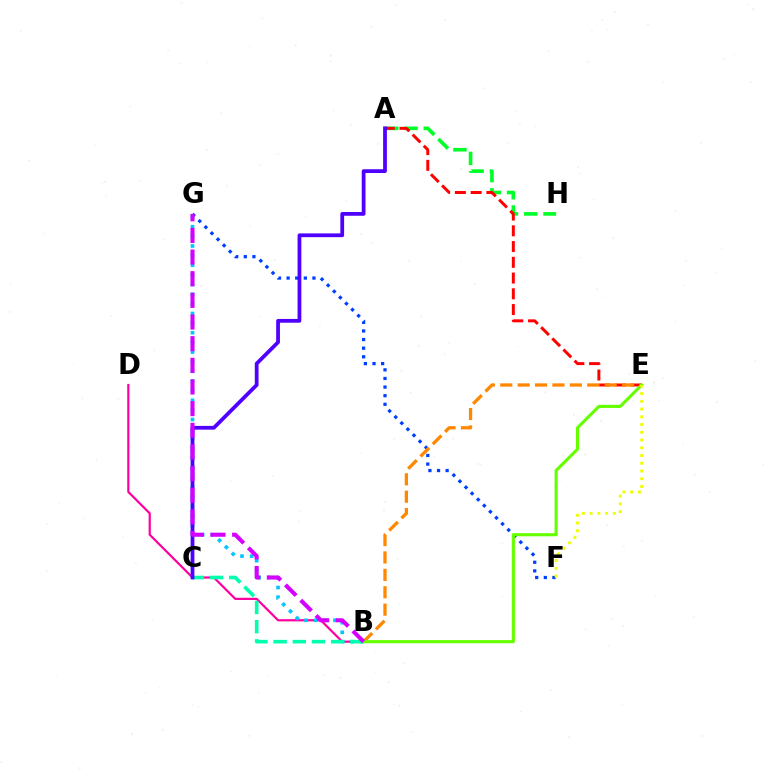{('B', 'D'): [{'color': '#ff00a0', 'line_style': 'solid', 'thickness': 1.59}], ('B', 'G'): [{'color': '#00c7ff', 'line_style': 'dotted', 'thickness': 2.62}, {'color': '#d600ff', 'line_style': 'dashed', 'thickness': 2.94}], ('F', 'G'): [{'color': '#003fff', 'line_style': 'dotted', 'thickness': 2.34}], ('A', 'H'): [{'color': '#00ff27', 'line_style': 'dashed', 'thickness': 2.62}], ('A', 'E'): [{'color': '#ff0000', 'line_style': 'dashed', 'thickness': 2.14}], ('B', 'E'): [{'color': '#ff8800', 'line_style': 'dashed', 'thickness': 2.36}, {'color': '#66ff00', 'line_style': 'solid', 'thickness': 2.24}], ('B', 'C'): [{'color': '#00ffaf', 'line_style': 'dashed', 'thickness': 2.61}], ('A', 'C'): [{'color': '#4f00ff', 'line_style': 'solid', 'thickness': 2.71}], ('E', 'F'): [{'color': '#eeff00', 'line_style': 'dotted', 'thickness': 2.1}]}